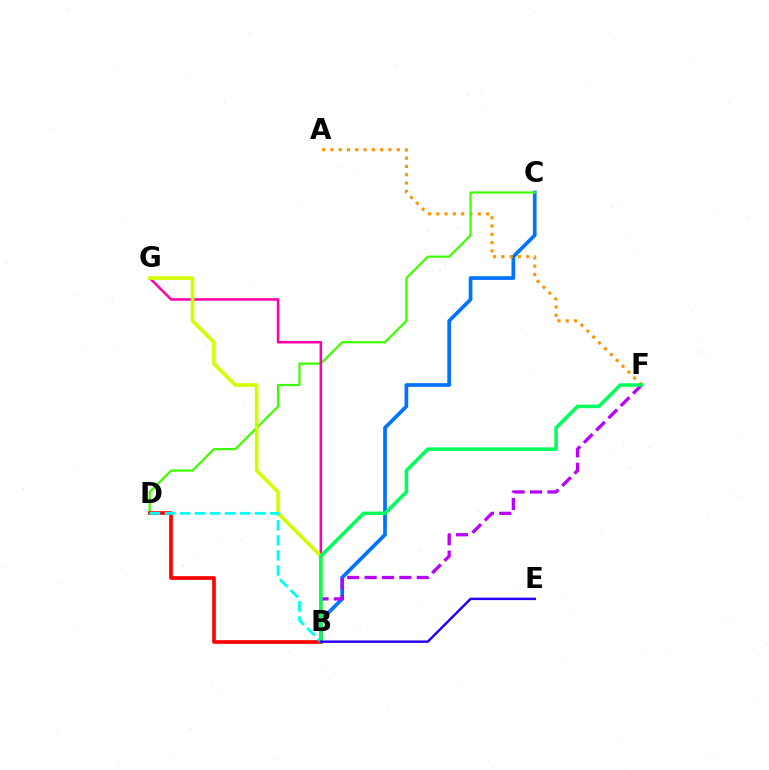{('B', 'C'): [{'color': '#0074ff', 'line_style': 'solid', 'thickness': 2.66}], ('A', 'F'): [{'color': '#ff9400', 'line_style': 'dotted', 'thickness': 2.25}], ('C', 'D'): [{'color': '#3dff00', 'line_style': 'solid', 'thickness': 1.6}], ('B', 'G'): [{'color': '#ff00ac', 'line_style': 'solid', 'thickness': 1.84}, {'color': '#d1ff00', 'line_style': 'solid', 'thickness': 2.59}], ('B', 'D'): [{'color': '#ff0000', 'line_style': 'solid', 'thickness': 2.62}, {'color': '#00fff6', 'line_style': 'dashed', 'thickness': 2.04}], ('B', 'F'): [{'color': '#b900ff', 'line_style': 'dashed', 'thickness': 2.36}, {'color': '#00ff5c', 'line_style': 'solid', 'thickness': 2.55}], ('B', 'E'): [{'color': '#2500ff', 'line_style': 'solid', 'thickness': 1.76}]}